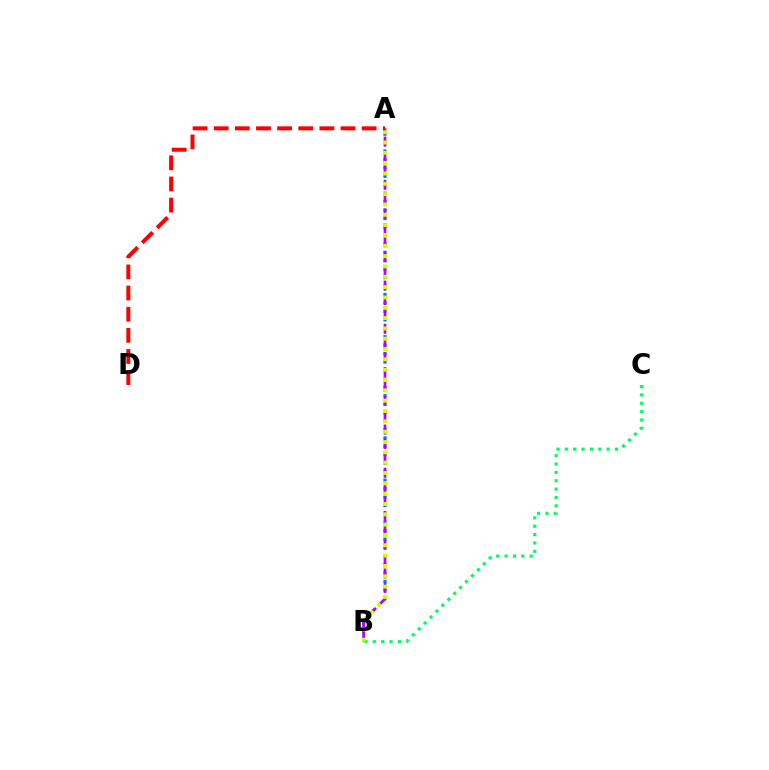{('A', 'B'): [{'color': '#0074ff', 'line_style': 'dotted', 'thickness': 2.29}, {'color': '#b900ff', 'line_style': 'dashed', 'thickness': 1.96}, {'color': '#d1ff00', 'line_style': 'dotted', 'thickness': 2.81}], ('B', 'C'): [{'color': '#00ff5c', 'line_style': 'dotted', 'thickness': 2.27}], ('A', 'D'): [{'color': '#ff0000', 'line_style': 'dashed', 'thickness': 2.87}]}